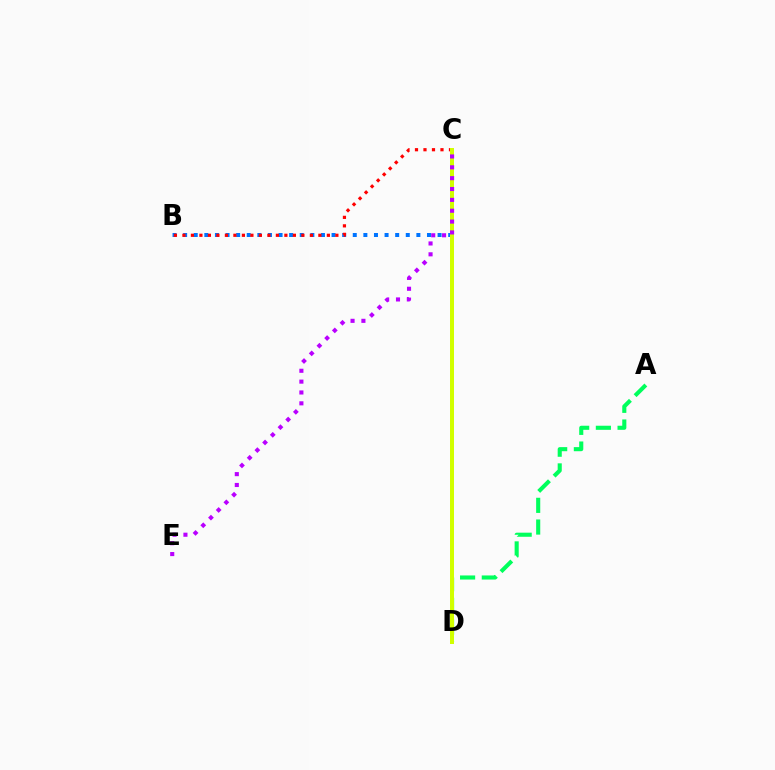{('B', 'C'): [{'color': '#0074ff', 'line_style': 'dotted', 'thickness': 2.88}, {'color': '#ff0000', 'line_style': 'dotted', 'thickness': 2.31}], ('A', 'D'): [{'color': '#00ff5c', 'line_style': 'dashed', 'thickness': 2.95}], ('C', 'D'): [{'color': '#d1ff00', 'line_style': 'solid', 'thickness': 2.88}], ('C', 'E'): [{'color': '#b900ff', 'line_style': 'dotted', 'thickness': 2.95}]}